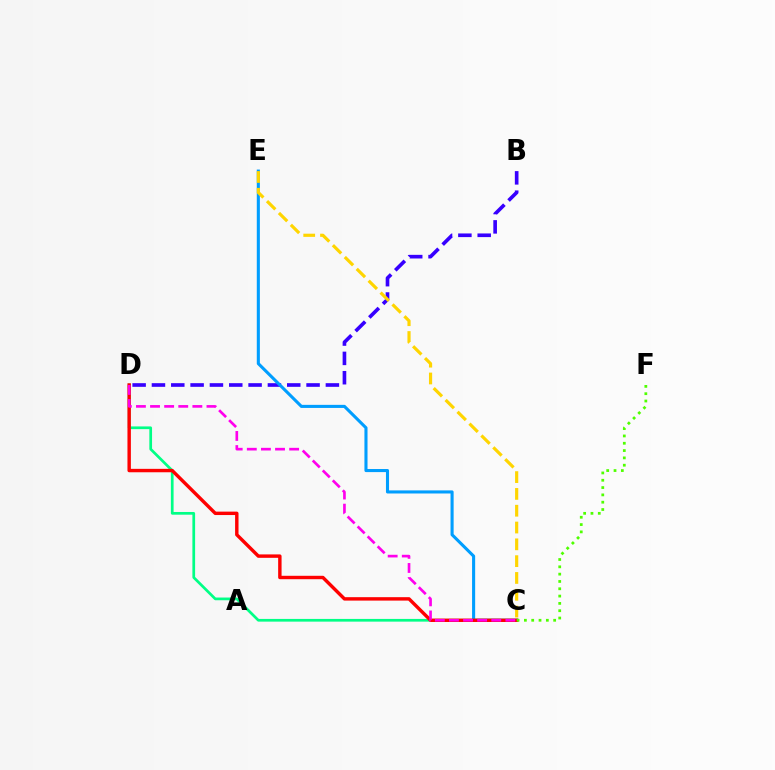{('C', 'D'): [{'color': '#00ff86', 'line_style': 'solid', 'thickness': 1.95}, {'color': '#ff0000', 'line_style': 'solid', 'thickness': 2.46}, {'color': '#ff00ed', 'line_style': 'dashed', 'thickness': 1.92}], ('B', 'D'): [{'color': '#3700ff', 'line_style': 'dashed', 'thickness': 2.63}], ('C', 'E'): [{'color': '#009eff', 'line_style': 'solid', 'thickness': 2.22}, {'color': '#ffd500', 'line_style': 'dashed', 'thickness': 2.28}], ('C', 'F'): [{'color': '#4fff00', 'line_style': 'dotted', 'thickness': 1.99}]}